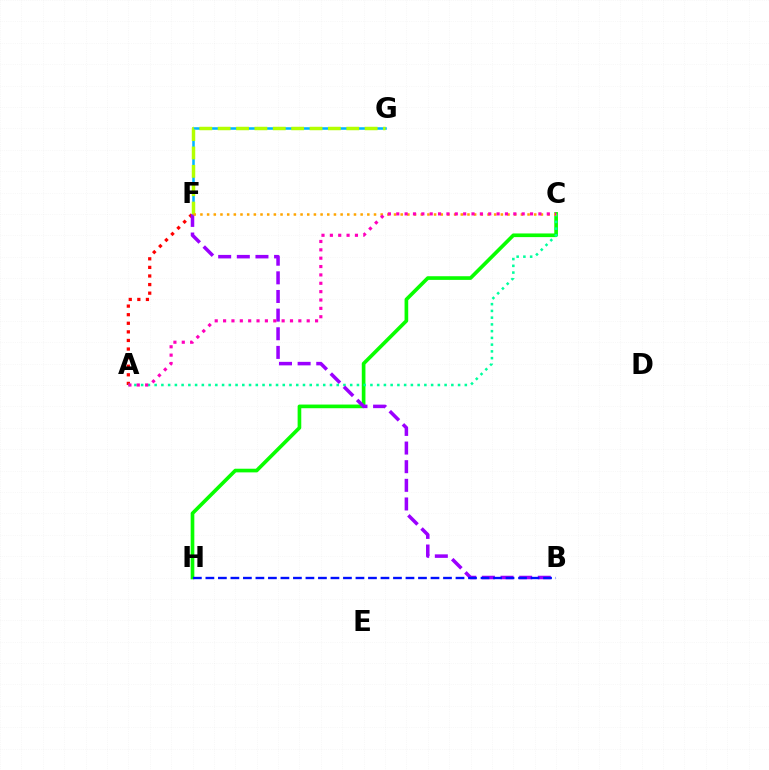{('A', 'F'): [{'color': '#ff0000', 'line_style': 'dotted', 'thickness': 2.33}], ('C', 'H'): [{'color': '#08ff00', 'line_style': 'solid', 'thickness': 2.63}], ('F', 'G'): [{'color': '#00b5ff', 'line_style': 'solid', 'thickness': 1.83}, {'color': '#b3ff00', 'line_style': 'dashed', 'thickness': 2.5}], ('A', 'C'): [{'color': '#00ff9d', 'line_style': 'dotted', 'thickness': 1.83}, {'color': '#ff00bd', 'line_style': 'dotted', 'thickness': 2.27}], ('B', 'F'): [{'color': '#9b00ff', 'line_style': 'dashed', 'thickness': 2.53}], ('C', 'F'): [{'color': '#ffa500', 'line_style': 'dotted', 'thickness': 1.81}], ('B', 'H'): [{'color': '#0010ff', 'line_style': 'dashed', 'thickness': 1.7}]}